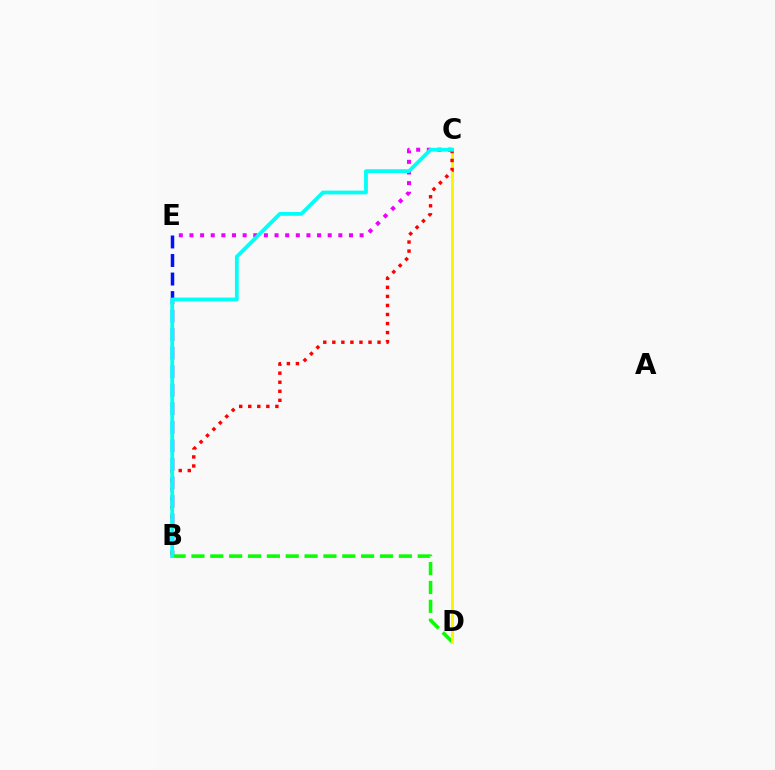{('B', 'E'): [{'color': '#0010ff', 'line_style': 'dashed', 'thickness': 2.52}], ('B', 'D'): [{'color': '#08ff00', 'line_style': 'dashed', 'thickness': 2.56}], ('C', 'D'): [{'color': '#fcf500', 'line_style': 'solid', 'thickness': 2.16}], ('C', 'E'): [{'color': '#ee00ff', 'line_style': 'dotted', 'thickness': 2.89}], ('B', 'C'): [{'color': '#ff0000', 'line_style': 'dotted', 'thickness': 2.46}, {'color': '#00fff6', 'line_style': 'solid', 'thickness': 2.72}]}